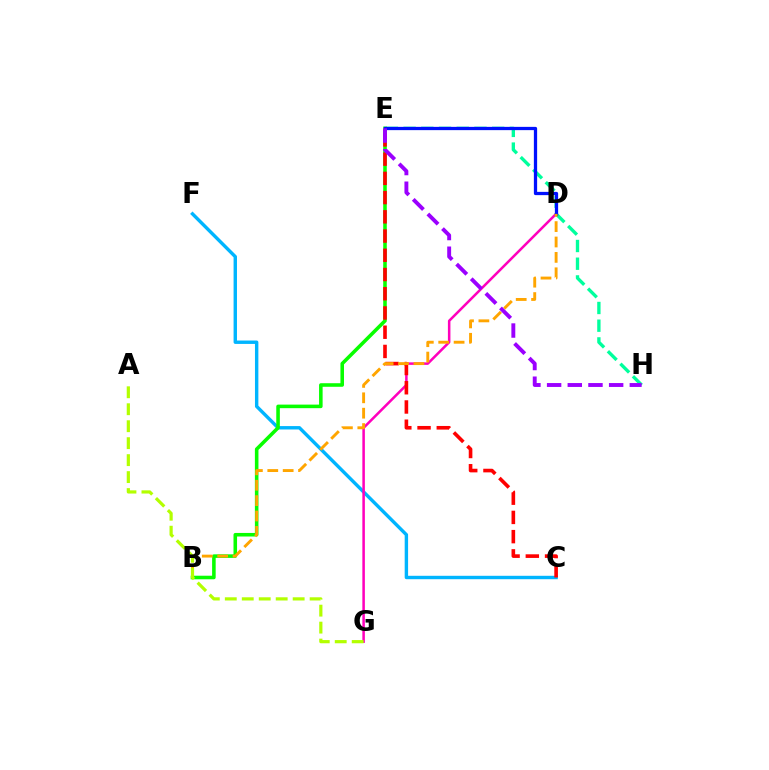{('C', 'F'): [{'color': '#00b5ff', 'line_style': 'solid', 'thickness': 2.45}], ('E', 'H'): [{'color': '#00ff9d', 'line_style': 'dashed', 'thickness': 2.41}, {'color': '#9b00ff', 'line_style': 'dashed', 'thickness': 2.81}], ('B', 'E'): [{'color': '#08ff00', 'line_style': 'solid', 'thickness': 2.57}], ('D', 'G'): [{'color': '#ff00bd', 'line_style': 'solid', 'thickness': 1.82}], ('D', 'E'): [{'color': '#0010ff', 'line_style': 'solid', 'thickness': 2.35}], ('C', 'E'): [{'color': '#ff0000', 'line_style': 'dashed', 'thickness': 2.61}], ('B', 'D'): [{'color': '#ffa500', 'line_style': 'dashed', 'thickness': 2.09}], ('A', 'G'): [{'color': '#b3ff00', 'line_style': 'dashed', 'thickness': 2.31}]}